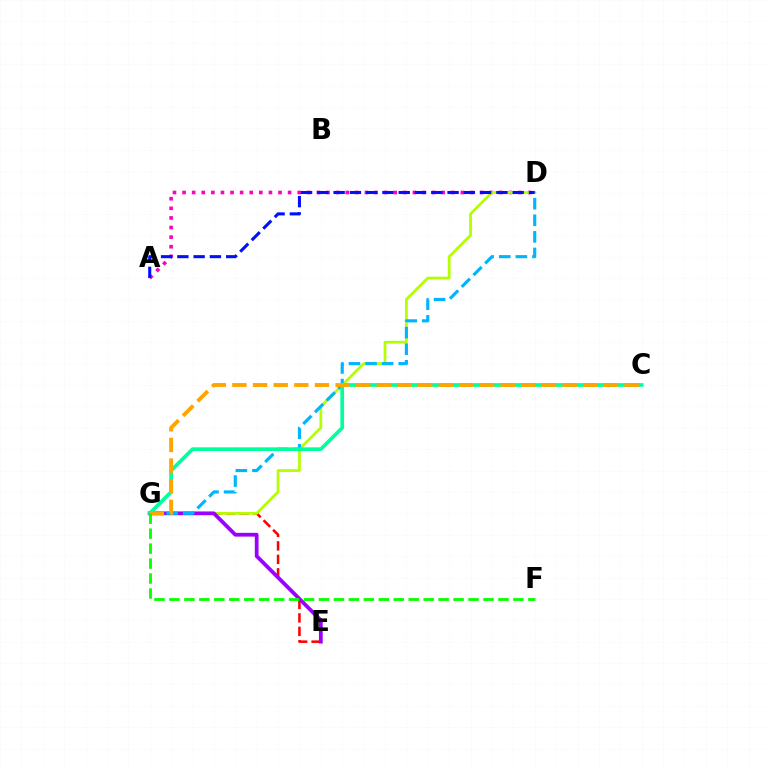{('A', 'D'): [{'color': '#ff00bd', 'line_style': 'dotted', 'thickness': 2.61}, {'color': '#0010ff', 'line_style': 'dashed', 'thickness': 2.21}], ('E', 'G'): [{'color': '#ff0000', 'line_style': 'dashed', 'thickness': 1.83}, {'color': '#9b00ff', 'line_style': 'solid', 'thickness': 2.71}], ('D', 'G'): [{'color': '#b3ff00', 'line_style': 'solid', 'thickness': 1.98}, {'color': '#00b5ff', 'line_style': 'dashed', 'thickness': 2.25}], ('C', 'G'): [{'color': '#00ff9d', 'line_style': 'solid', 'thickness': 2.65}, {'color': '#ffa500', 'line_style': 'dashed', 'thickness': 2.8}], ('F', 'G'): [{'color': '#08ff00', 'line_style': 'dashed', 'thickness': 2.03}]}